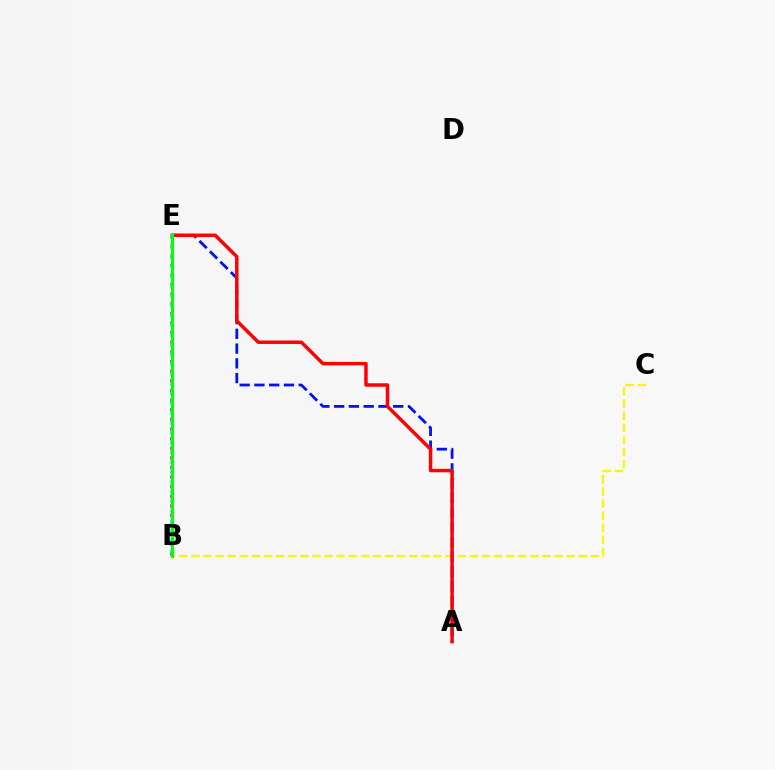{('B', 'C'): [{'color': '#fcf500', 'line_style': 'dashed', 'thickness': 1.64}], ('A', 'E'): [{'color': '#0010ff', 'line_style': 'dashed', 'thickness': 2.01}, {'color': '#ff0000', 'line_style': 'solid', 'thickness': 2.49}], ('B', 'E'): [{'color': '#ee00ff', 'line_style': 'dotted', 'thickness': 2.61}, {'color': '#00fff6', 'line_style': 'dotted', 'thickness': 2.66}, {'color': '#08ff00', 'line_style': 'solid', 'thickness': 2.23}]}